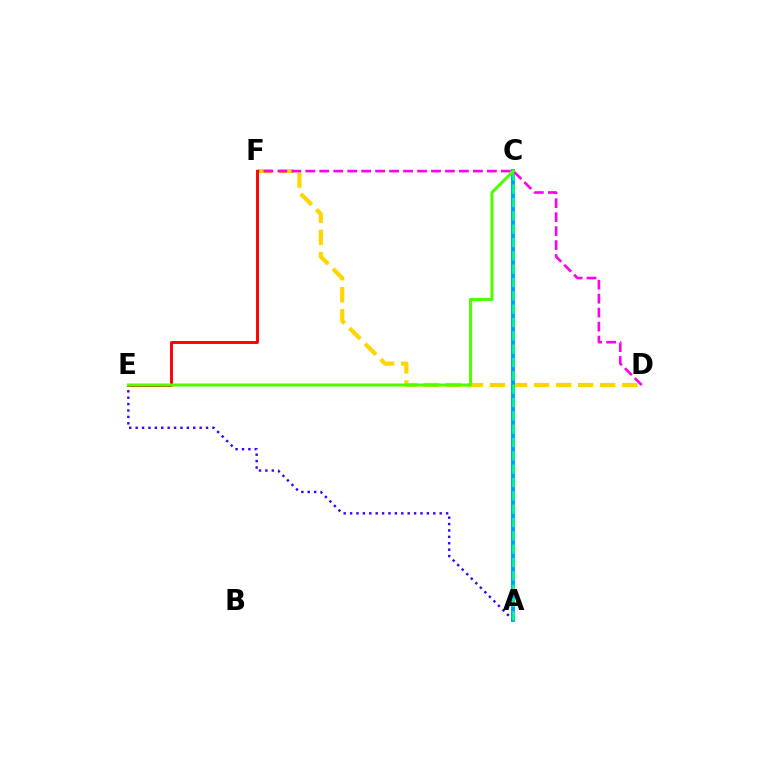{('D', 'F'): [{'color': '#ffd500', 'line_style': 'dashed', 'thickness': 3.0}, {'color': '#ff00ed', 'line_style': 'dashed', 'thickness': 1.9}], ('A', 'E'): [{'color': '#3700ff', 'line_style': 'dotted', 'thickness': 1.74}], ('A', 'C'): [{'color': '#009eff', 'line_style': 'solid', 'thickness': 2.82}, {'color': '#00ff86', 'line_style': 'dashed', 'thickness': 1.81}], ('E', 'F'): [{'color': '#ff0000', 'line_style': 'solid', 'thickness': 2.1}], ('C', 'E'): [{'color': '#4fff00', 'line_style': 'solid', 'thickness': 2.2}]}